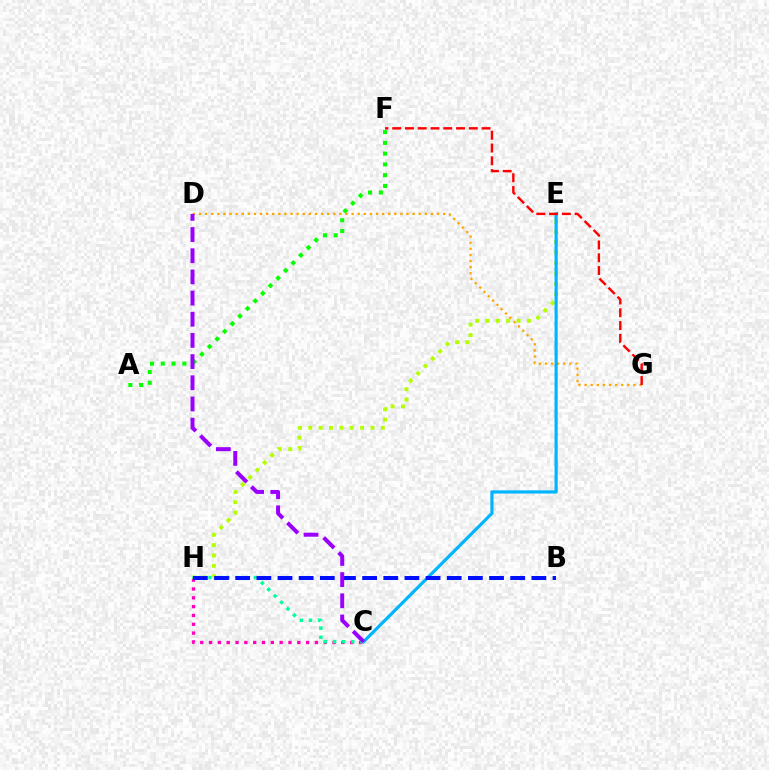{('E', 'H'): [{'color': '#b3ff00', 'line_style': 'dotted', 'thickness': 2.82}], ('A', 'F'): [{'color': '#08ff00', 'line_style': 'dotted', 'thickness': 2.92}], ('C', 'H'): [{'color': '#ff00bd', 'line_style': 'dotted', 'thickness': 2.4}, {'color': '#00ff9d', 'line_style': 'dotted', 'thickness': 2.47}], ('D', 'G'): [{'color': '#ffa500', 'line_style': 'dotted', 'thickness': 1.66}], ('C', 'E'): [{'color': '#00b5ff', 'line_style': 'solid', 'thickness': 2.29}], ('B', 'H'): [{'color': '#0010ff', 'line_style': 'dashed', 'thickness': 2.87}], ('C', 'D'): [{'color': '#9b00ff', 'line_style': 'dashed', 'thickness': 2.88}], ('F', 'G'): [{'color': '#ff0000', 'line_style': 'dashed', 'thickness': 1.74}]}